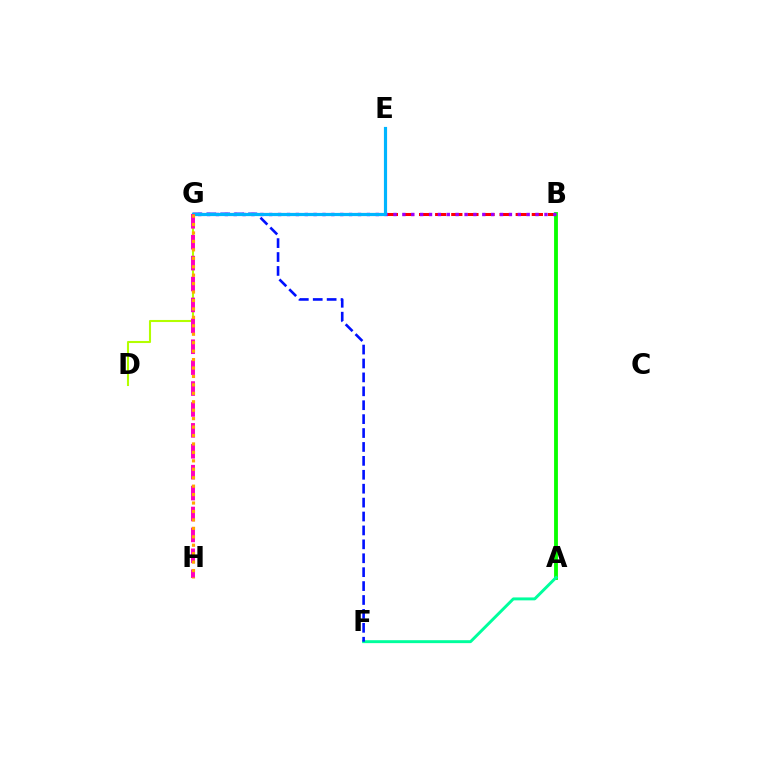{('B', 'G'): [{'color': '#ff0000', 'line_style': 'dashed', 'thickness': 2.19}, {'color': '#9b00ff', 'line_style': 'dotted', 'thickness': 2.41}], ('A', 'B'): [{'color': '#08ff00', 'line_style': 'solid', 'thickness': 2.76}], ('A', 'F'): [{'color': '#00ff9d', 'line_style': 'solid', 'thickness': 2.11}], ('F', 'G'): [{'color': '#0010ff', 'line_style': 'dashed', 'thickness': 1.89}], ('D', 'G'): [{'color': '#b3ff00', 'line_style': 'solid', 'thickness': 1.5}], ('E', 'G'): [{'color': '#00b5ff', 'line_style': 'solid', 'thickness': 2.28}], ('G', 'H'): [{'color': '#ff00bd', 'line_style': 'dashed', 'thickness': 2.84}, {'color': '#ffa500', 'line_style': 'dotted', 'thickness': 2.29}]}